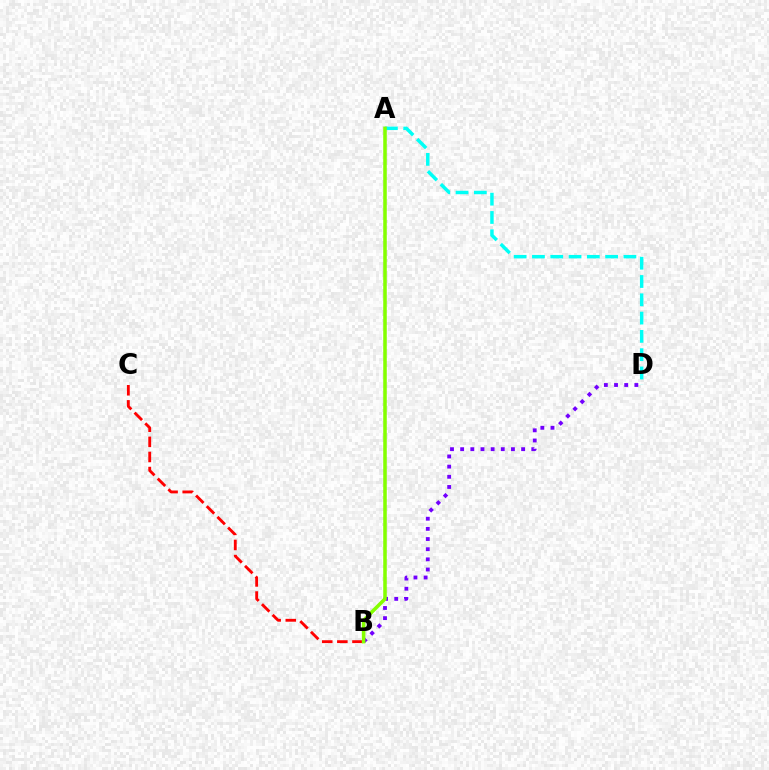{('A', 'D'): [{'color': '#00fff6', 'line_style': 'dashed', 'thickness': 2.49}], ('B', 'C'): [{'color': '#ff0000', 'line_style': 'dashed', 'thickness': 2.05}], ('B', 'D'): [{'color': '#7200ff', 'line_style': 'dotted', 'thickness': 2.76}], ('A', 'B'): [{'color': '#84ff00', 'line_style': 'solid', 'thickness': 2.55}]}